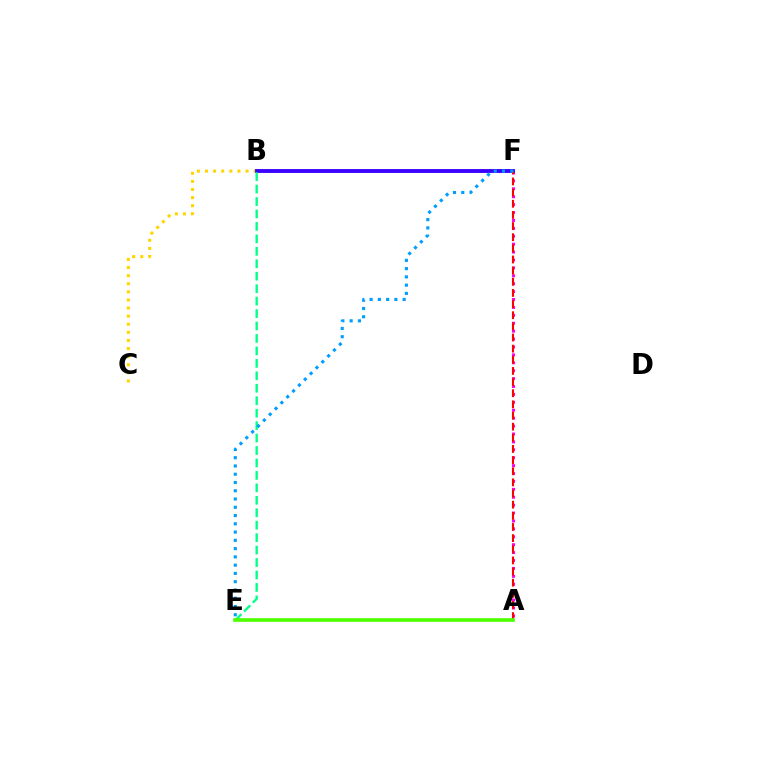{('B', 'C'): [{'color': '#ffd500', 'line_style': 'dotted', 'thickness': 2.2}], ('A', 'F'): [{'color': '#ff00ed', 'line_style': 'dotted', 'thickness': 2.15}, {'color': '#ff0000', 'line_style': 'dashed', 'thickness': 1.51}], ('B', 'F'): [{'color': '#3700ff', 'line_style': 'solid', 'thickness': 2.78}], ('B', 'E'): [{'color': '#00ff86', 'line_style': 'dashed', 'thickness': 1.69}], ('E', 'F'): [{'color': '#009eff', 'line_style': 'dotted', 'thickness': 2.25}], ('A', 'E'): [{'color': '#4fff00', 'line_style': 'solid', 'thickness': 2.62}]}